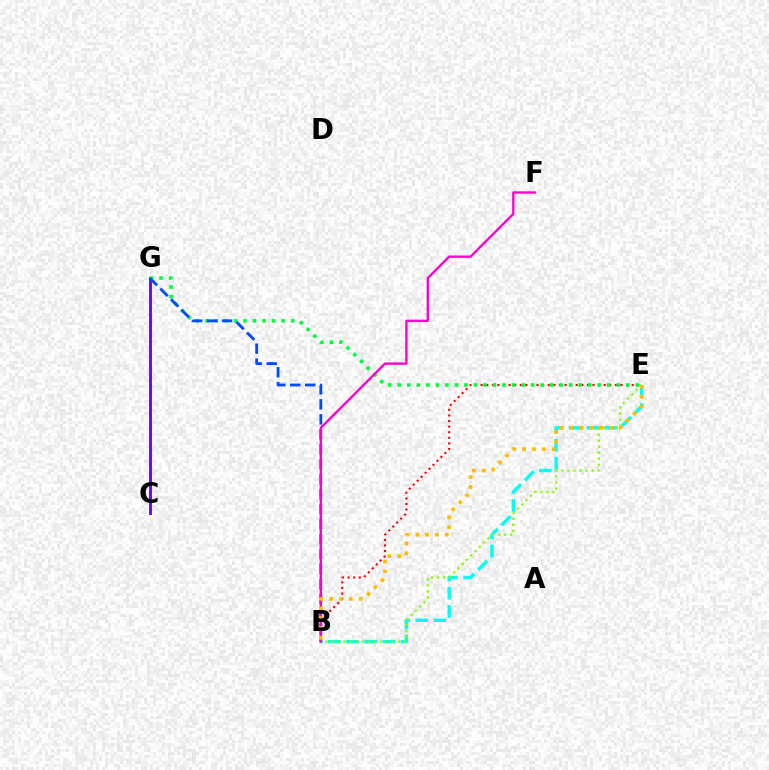{('B', 'E'): [{'color': '#00fff6', 'line_style': 'dashed', 'thickness': 2.46}, {'color': '#ff0000', 'line_style': 'dotted', 'thickness': 1.52}, {'color': '#84ff00', 'line_style': 'dotted', 'thickness': 1.64}, {'color': '#ffbd00', 'line_style': 'dotted', 'thickness': 2.67}], ('C', 'G'): [{'color': '#7200ff', 'line_style': 'solid', 'thickness': 2.09}], ('E', 'G'): [{'color': '#00ff39', 'line_style': 'dotted', 'thickness': 2.59}], ('B', 'G'): [{'color': '#004bff', 'line_style': 'dashed', 'thickness': 2.03}], ('B', 'F'): [{'color': '#ff00cf', 'line_style': 'solid', 'thickness': 1.7}]}